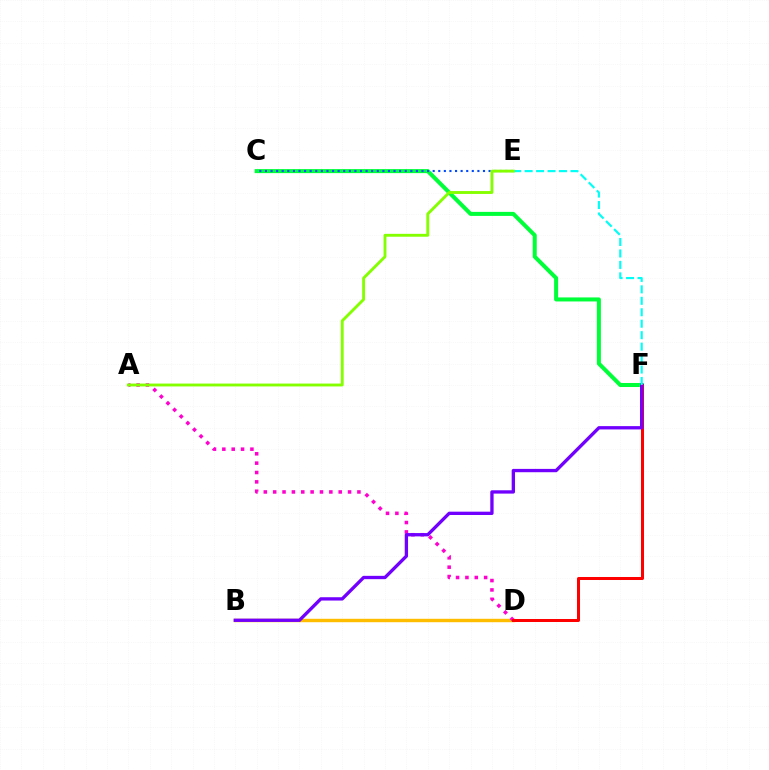{('B', 'D'): [{'color': '#ffbd00', 'line_style': 'solid', 'thickness': 2.46}], ('C', 'F'): [{'color': '#00ff39', 'line_style': 'solid', 'thickness': 2.9}], ('C', 'E'): [{'color': '#004bff', 'line_style': 'dotted', 'thickness': 1.52}], ('A', 'D'): [{'color': '#ff00cf', 'line_style': 'dotted', 'thickness': 2.54}], ('D', 'F'): [{'color': '#ff0000', 'line_style': 'solid', 'thickness': 2.16}], ('B', 'F'): [{'color': '#7200ff', 'line_style': 'solid', 'thickness': 2.39}], ('E', 'F'): [{'color': '#00fff6', 'line_style': 'dashed', 'thickness': 1.56}], ('A', 'E'): [{'color': '#84ff00', 'line_style': 'solid', 'thickness': 2.08}]}